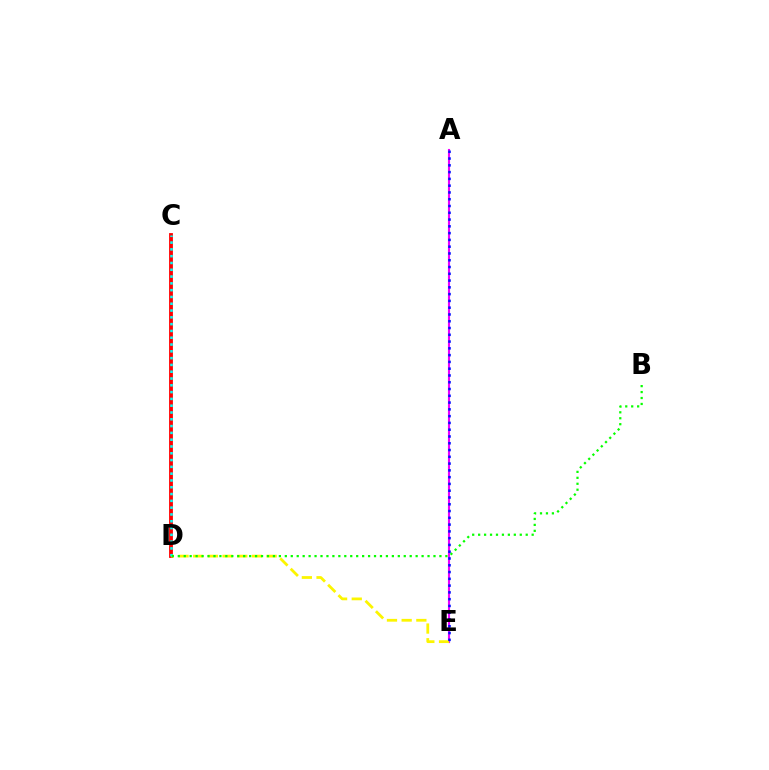{('A', 'E'): [{'color': '#ee00ff', 'line_style': 'solid', 'thickness': 1.52}, {'color': '#0010ff', 'line_style': 'dotted', 'thickness': 1.84}], ('C', 'D'): [{'color': '#ff0000', 'line_style': 'solid', 'thickness': 2.75}, {'color': '#00fff6', 'line_style': 'dotted', 'thickness': 1.85}], ('D', 'E'): [{'color': '#fcf500', 'line_style': 'dashed', 'thickness': 2.0}], ('B', 'D'): [{'color': '#08ff00', 'line_style': 'dotted', 'thickness': 1.62}]}